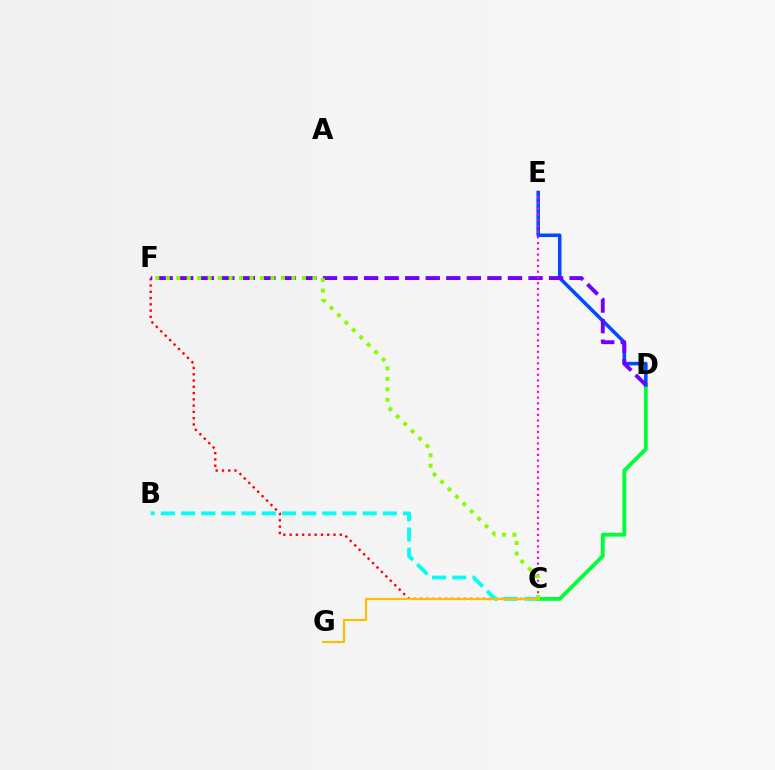{('C', 'F'): [{'color': '#ff0000', 'line_style': 'dotted', 'thickness': 1.7}, {'color': '#84ff00', 'line_style': 'dotted', 'thickness': 2.85}], ('C', 'D'): [{'color': '#00ff39', 'line_style': 'solid', 'thickness': 2.76}], ('D', 'E'): [{'color': '#004bff', 'line_style': 'solid', 'thickness': 2.56}], ('D', 'F'): [{'color': '#7200ff', 'line_style': 'dashed', 'thickness': 2.79}], ('C', 'E'): [{'color': '#ff00cf', 'line_style': 'dotted', 'thickness': 1.55}], ('B', 'C'): [{'color': '#00fff6', 'line_style': 'dashed', 'thickness': 2.74}], ('C', 'G'): [{'color': '#ffbd00', 'line_style': 'solid', 'thickness': 1.56}]}